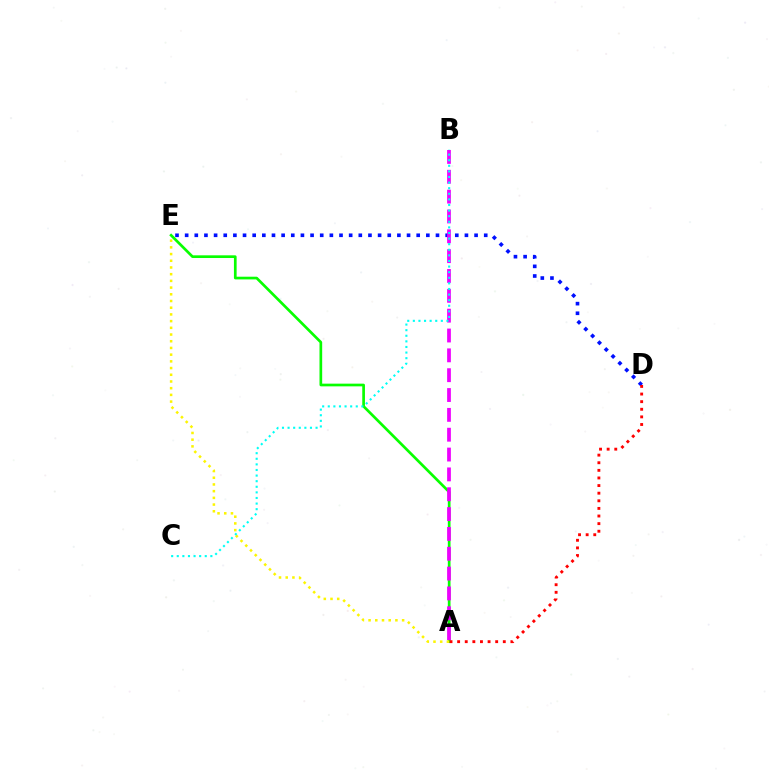{('A', 'E'): [{'color': '#08ff00', 'line_style': 'solid', 'thickness': 1.94}, {'color': '#fcf500', 'line_style': 'dotted', 'thickness': 1.82}], ('D', 'E'): [{'color': '#0010ff', 'line_style': 'dotted', 'thickness': 2.62}], ('A', 'B'): [{'color': '#ee00ff', 'line_style': 'dashed', 'thickness': 2.7}], ('A', 'D'): [{'color': '#ff0000', 'line_style': 'dotted', 'thickness': 2.07}], ('B', 'C'): [{'color': '#00fff6', 'line_style': 'dotted', 'thickness': 1.52}]}